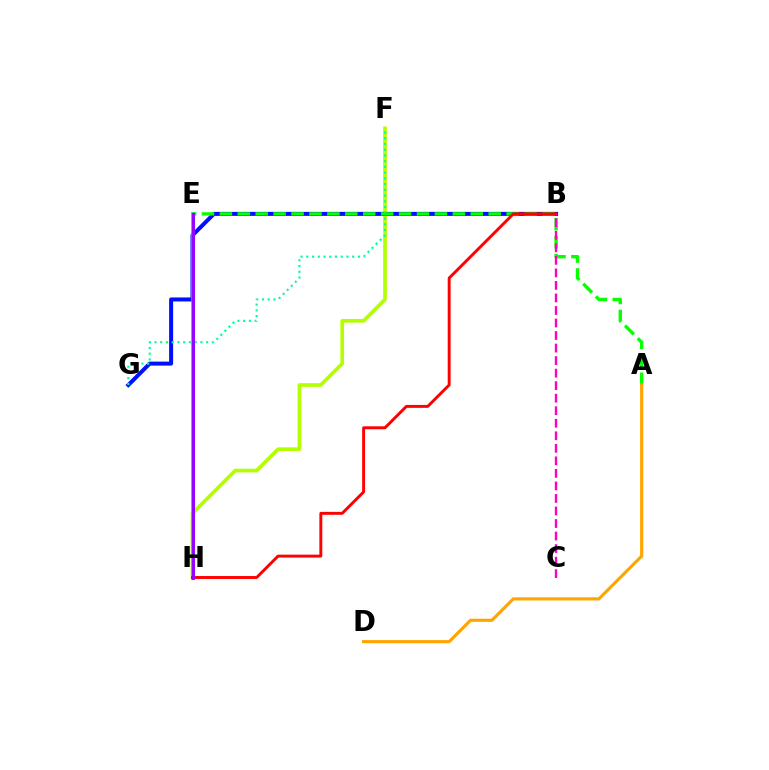{('F', 'H'): [{'color': '#b3ff00', 'line_style': 'solid', 'thickness': 2.65}], ('B', 'G'): [{'color': '#0010ff', 'line_style': 'solid', 'thickness': 2.89}], ('E', 'H'): [{'color': '#00b5ff', 'line_style': 'solid', 'thickness': 2.6}, {'color': '#9b00ff', 'line_style': 'solid', 'thickness': 2.11}], ('F', 'G'): [{'color': '#00ff9d', 'line_style': 'dotted', 'thickness': 1.56}], ('A', 'E'): [{'color': '#08ff00', 'line_style': 'dashed', 'thickness': 2.43}], ('B', 'H'): [{'color': '#ff0000', 'line_style': 'solid', 'thickness': 2.1}], ('B', 'C'): [{'color': '#ff00bd', 'line_style': 'dashed', 'thickness': 1.7}], ('A', 'D'): [{'color': '#ffa500', 'line_style': 'solid', 'thickness': 2.27}]}